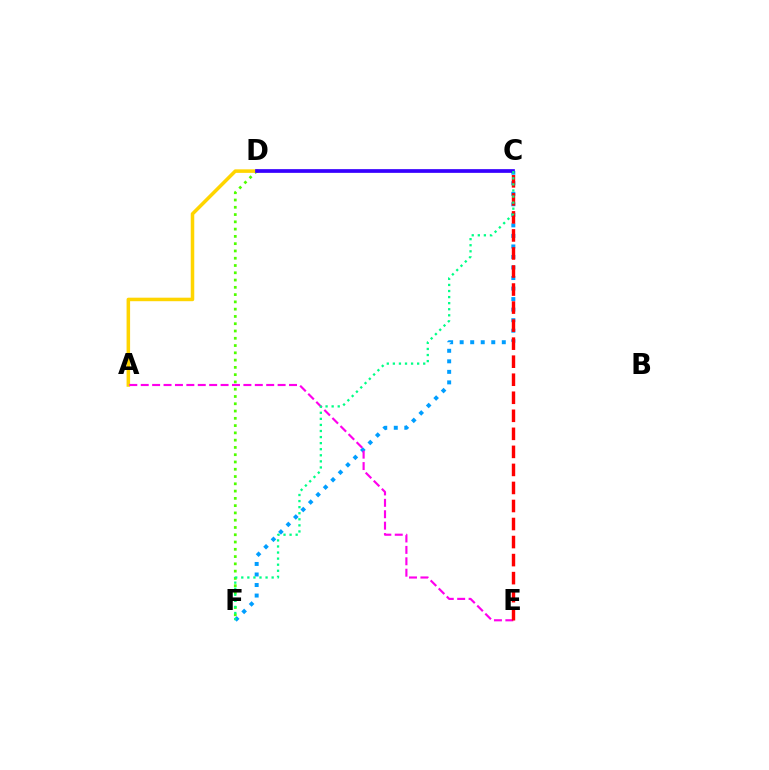{('C', 'F'): [{'color': '#009eff', 'line_style': 'dotted', 'thickness': 2.86}, {'color': '#00ff86', 'line_style': 'dotted', 'thickness': 1.65}], ('D', 'F'): [{'color': '#4fff00', 'line_style': 'dotted', 'thickness': 1.98}], ('A', 'D'): [{'color': '#ffd500', 'line_style': 'solid', 'thickness': 2.54}], ('A', 'E'): [{'color': '#ff00ed', 'line_style': 'dashed', 'thickness': 1.55}], ('C', 'E'): [{'color': '#ff0000', 'line_style': 'dashed', 'thickness': 2.45}], ('C', 'D'): [{'color': '#3700ff', 'line_style': 'solid', 'thickness': 2.67}]}